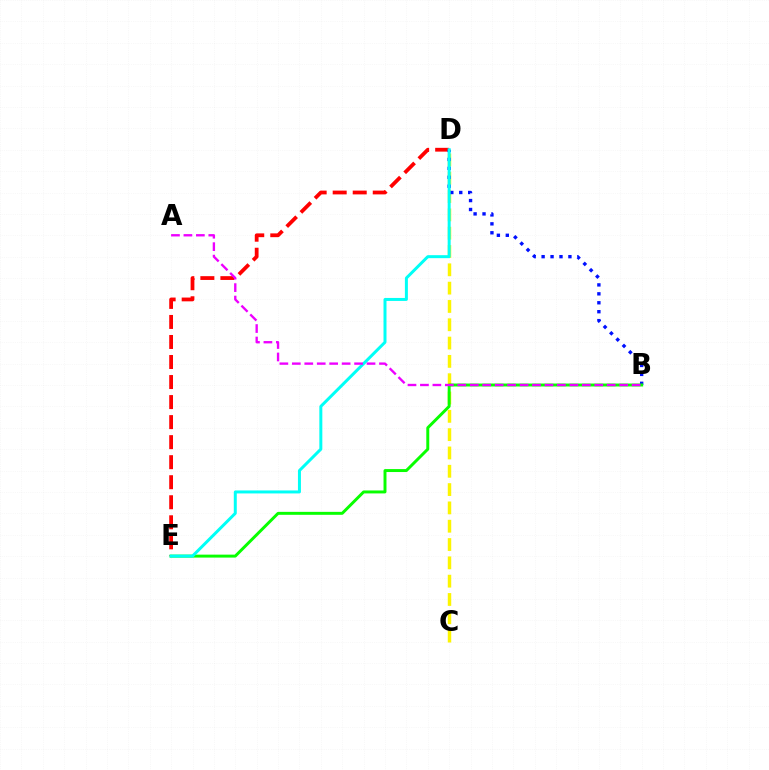{('C', 'D'): [{'color': '#fcf500', 'line_style': 'dashed', 'thickness': 2.49}], ('D', 'E'): [{'color': '#ff0000', 'line_style': 'dashed', 'thickness': 2.72}, {'color': '#00fff6', 'line_style': 'solid', 'thickness': 2.15}], ('B', 'D'): [{'color': '#0010ff', 'line_style': 'dotted', 'thickness': 2.43}], ('B', 'E'): [{'color': '#08ff00', 'line_style': 'solid', 'thickness': 2.13}], ('A', 'B'): [{'color': '#ee00ff', 'line_style': 'dashed', 'thickness': 1.69}]}